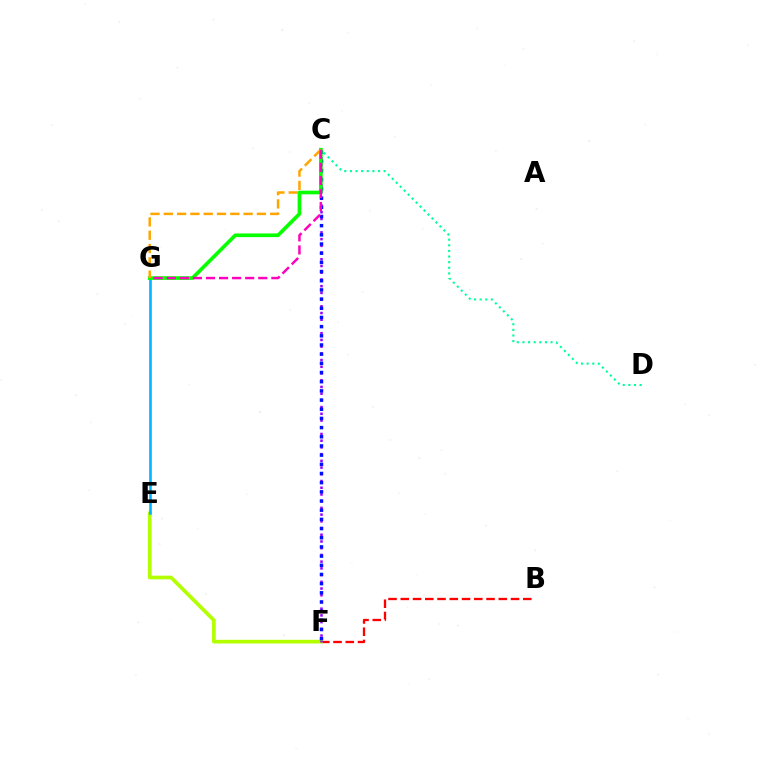{('B', 'F'): [{'color': '#ff0000', 'line_style': 'dashed', 'thickness': 1.66}], ('C', 'D'): [{'color': '#00ff9d', 'line_style': 'dotted', 'thickness': 1.53}], ('E', 'F'): [{'color': '#b3ff00', 'line_style': 'solid', 'thickness': 2.65}], ('E', 'G'): [{'color': '#00b5ff', 'line_style': 'solid', 'thickness': 1.88}], ('C', 'F'): [{'color': '#9b00ff', 'line_style': 'dotted', 'thickness': 1.83}, {'color': '#0010ff', 'line_style': 'dotted', 'thickness': 2.49}], ('C', 'G'): [{'color': '#08ff00', 'line_style': 'solid', 'thickness': 2.64}, {'color': '#ffa500', 'line_style': 'dashed', 'thickness': 1.81}, {'color': '#ff00bd', 'line_style': 'dashed', 'thickness': 1.78}]}